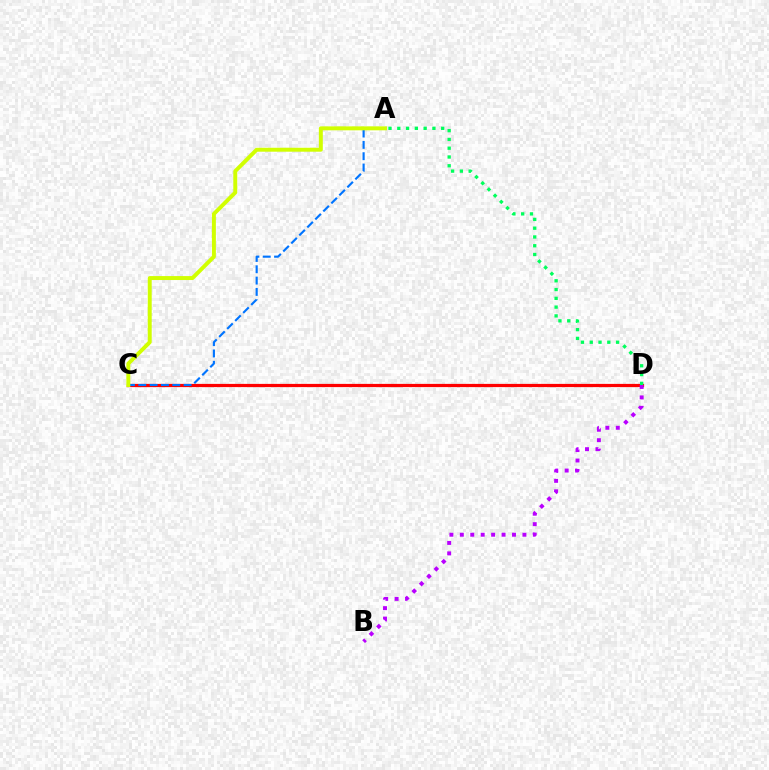{('C', 'D'): [{'color': '#ff0000', 'line_style': 'solid', 'thickness': 2.32}], ('A', 'C'): [{'color': '#0074ff', 'line_style': 'dashed', 'thickness': 1.54}, {'color': '#d1ff00', 'line_style': 'solid', 'thickness': 2.85}], ('A', 'D'): [{'color': '#00ff5c', 'line_style': 'dotted', 'thickness': 2.39}], ('B', 'D'): [{'color': '#b900ff', 'line_style': 'dotted', 'thickness': 2.83}]}